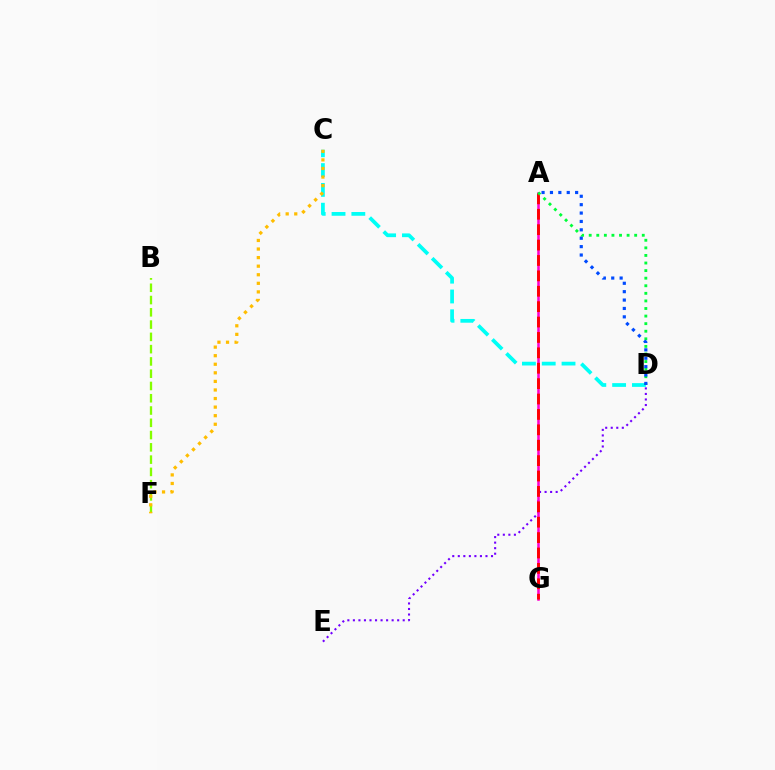{('D', 'E'): [{'color': '#7200ff', 'line_style': 'dotted', 'thickness': 1.5}], ('A', 'G'): [{'color': '#ff00cf', 'line_style': 'solid', 'thickness': 1.83}, {'color': '#ff0000', 'line_style': 'dashed', 'thickness': 2.09}], ('B', 'F'): [{'color': '#84ff00', 'line_style': 'dashed', 'thickness': 1.67}], ('C', 'D'): [{'color': '#00fff6', 'line_style': 'dashed', 'thickness': 2.69}], ('C', 'F'): [{'color': '#ffbd00', 'line_style': 'dotted', 'thickness': 2.33}], ('A', 'D'): [{'color': '#00ff39', 'line_style': 'dotted', 'thickness': 2.06}, {'color': '#004bff', 'line_style': 'dotted', 'thickness': 2.28}]}